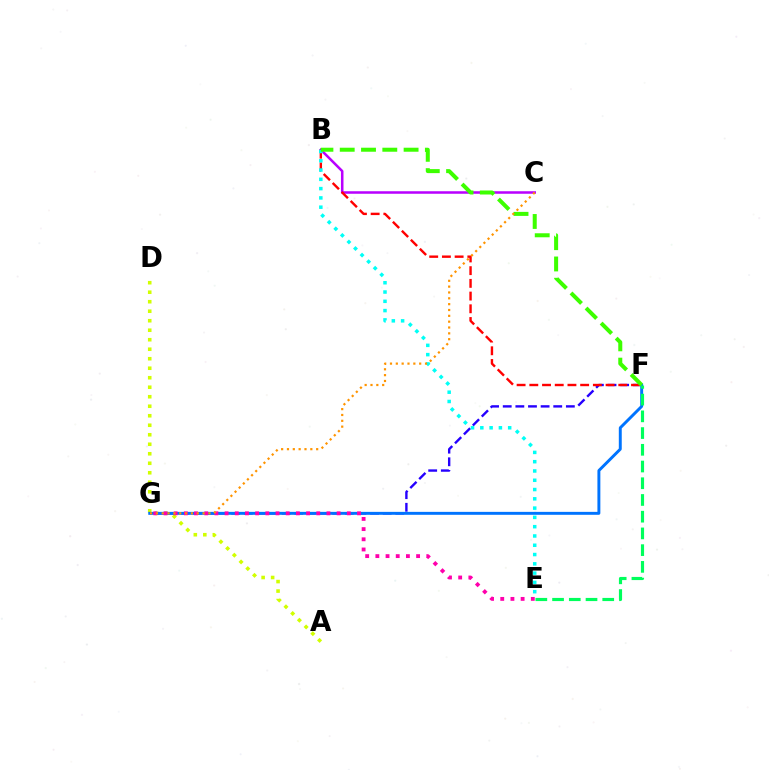{('A', 'D'): [{'color': '#d1ff00', 'line_style': 'dotted', 'thickness': 2.58}], ('F', 'G'): [{'color': '#2500ff', 'line_style': 'dashed', 'thickness': 1.72}, {'color': '#0074ff', 'line_style': 'solid', 'thickness': 2.11}], ('E', 'G'): [{'color': '#ff00ac', 'line_style': 'dotted', 'thickness': 2.77}], ('B', 'C'): [{'color': '#b900ff', 'line_style': 'solid', 'thickness': 1.82}], ('B', 'F'): [{'color': '#ff0000', 'line_style': 'dashed', 'thickness': 1.73}, {'color': '#3dff00', 'line_style': 'dashed', 'thickness': 2.89}], ('B', 'E'): [{'color': '#00fff6', 'line_style': 'dotted', 'thickness': 2.52}], ('C', 'G'): [{'color': '#ff9400', 'line_style': 'dotted', 'thickness': 1.59}], ('E', 'F'): [{'color': '#00ff5c', 'line_style': 'dashed', 'thickness': 2.27}]}